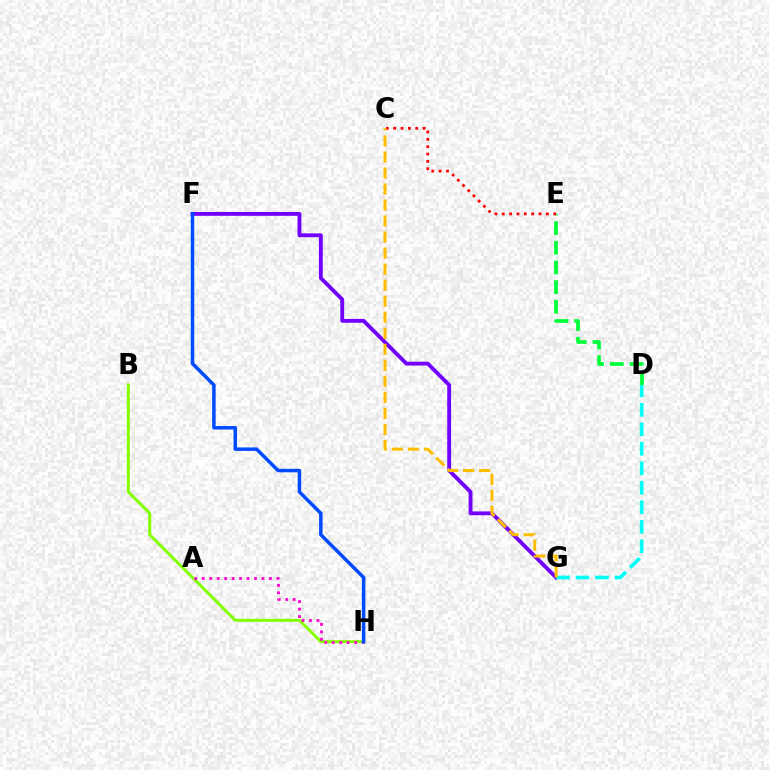{('D', 'E'): [{'color': '#00ff39', 'line_style': 'dashed', 'thickness': 2.67}], ('B', 'H'): [{'color': '#84ff00', 'line_style': 'solid', 'thickness': 2.16}], ('C', 'E'): [{'color': '#ff0000', 'line_style': 'dotted', 'thickness': 2.0}], ('F', 'G'): [{'color': '#7200ff', 'line_style': 'solid', 'thickness': 2.77}], ('D', 'G'): [{'color': '#00fff6', 'line_style': 'dashed', 'thickness': 2.65}], ('A', 'H'): [{'color': '#ff00cf', 'line_style': 'dotted', 'thickness': 2.03}], ('C', 'G'): [{'color': '#ffbd00', 'line_style': 'dashed', 'thickness': 2.18}], ('F', 'H'): [{'color': '#004bff', 'line_style': 'solid', 'thickness': 2.51}]}